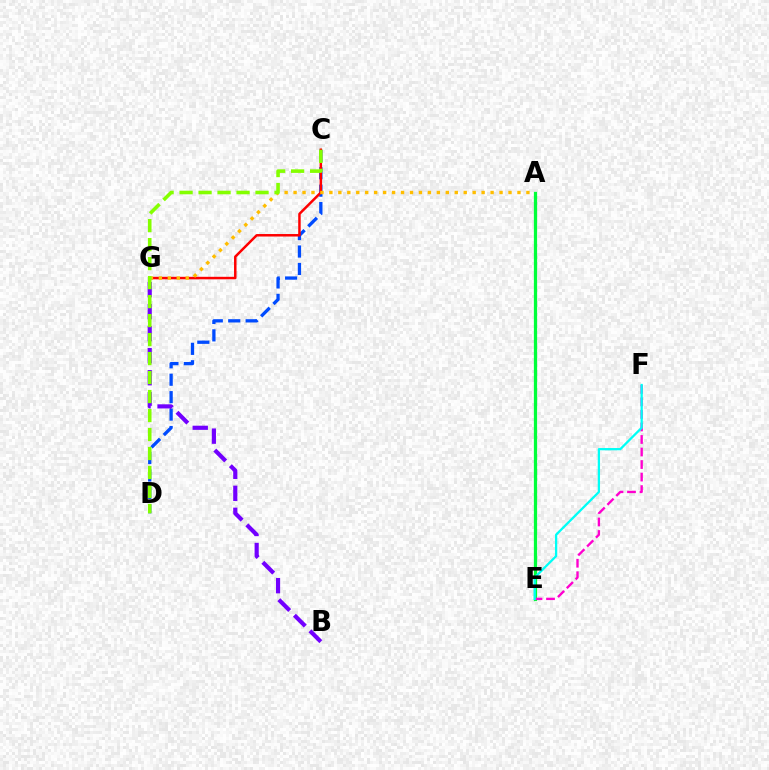{('A', 'E'): [{'color': '#00ff39', 'line_style': 'solid', 'thickness': 2.34}], ('C', 'D'): [{'color': '#004bff', 'line_style': 'dashed', 'thickness': 2.37}, {'color': '#84ff00', 'line_style': 'dashed', 'thickness': 2.58}], ('E', 'F'): [{'color': '#ff00cf', 'line_style': 'dashed', 'thickness': 1.7}, {'color': '#00fff6', 'line_style': 'solid', 'thickness': 1.64}], ('C', 'G'): [{'color': '#ff0000', 'line_style': 'solid', 'thickness': 1.79}], ('B', 'G'): [{'color': '#7200ff', 'line_style': 'dashed', 'thickness': 2.99}], ('A', 'G'): [{'color': '#ffbd00', 'line_style': 'dotted', 'thickness': 2.43}]}